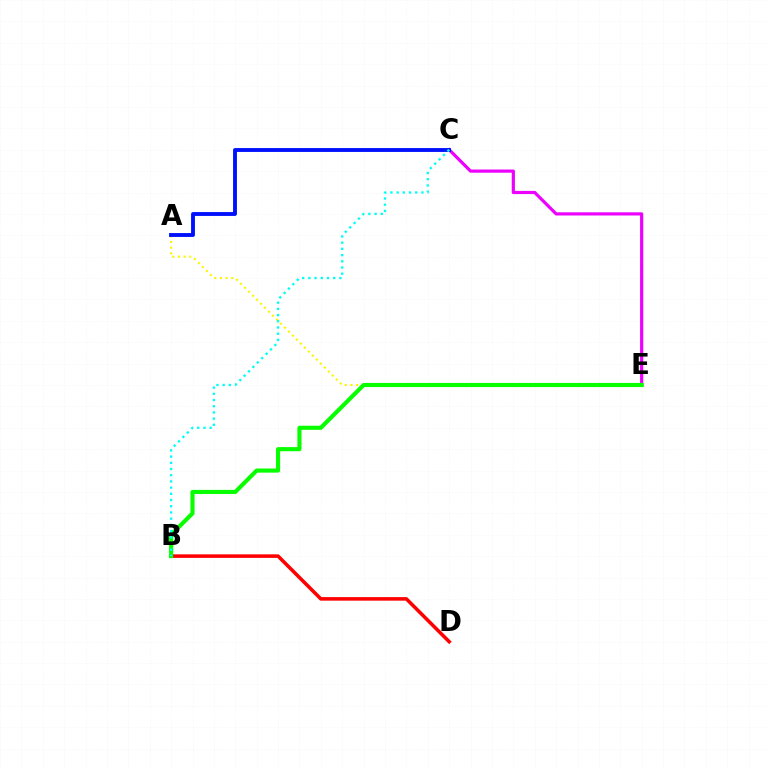{('C', 'E'): [{'color': '#ee00ff', 'line_style': 'solid', 'thickness': 2.3}], ('B', 'D'): [{'color': '#ff0000', 'line_style': 'solid', 'thickness': 2.56}], ('A', 'E'): [{'color': '#fcf500', 'line_style': 'dotted', 'thickness': 1.53}], ('B', 'E'): [{'color': '#08ff00', 'line_style': 'solid', 'thickness': 2.97}], ('A', 'C'): [{'color': '#0010ff', 'line_style': 'solid', 'thickness': 2.79}], ('B', 'C'): [{'color': '#00fff6', 'line_style': 'dotted', 'thickness': 1.69}]}